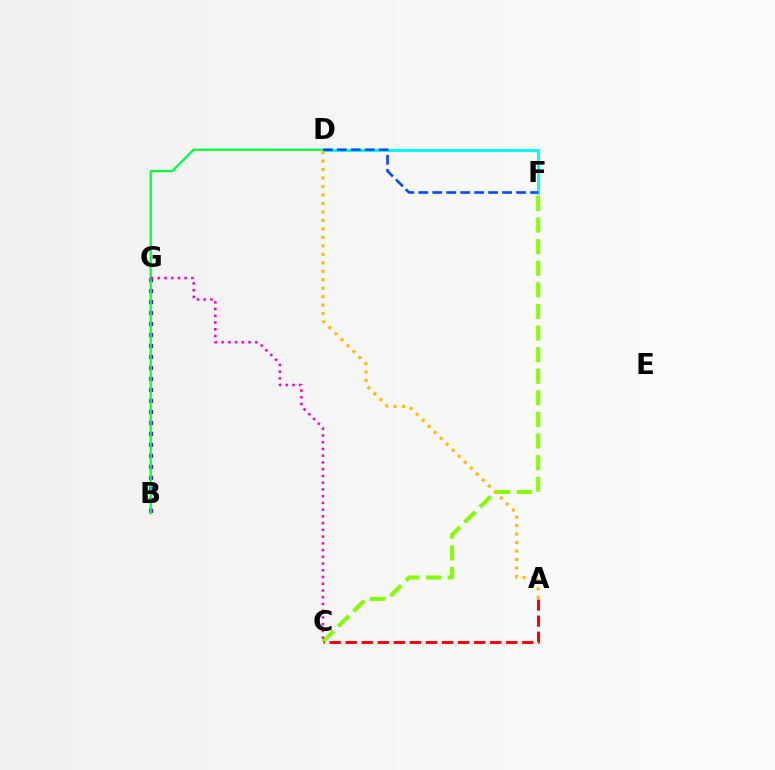{('B', 'G'): [{'color': '#7200ff', 'line_style': 'dotted', 'thickness': 2.99}], ('B', 'D'): [{'color': '#00ff39', 'line_style': 'solid', 'thickness': 1.62}], ('D', 'F'): [{'color': '#00fff6', 'line_style': 'solid', 'thickness': 2.15}, {'color': '#004bff', 'line_style': 'dashed', 'thickness': 1.9}], ('C', 'F'): [{'color': '#84ff00', 'line_style': 'dashed', 'thickness': 2.93}], ('A', 'D'): [{'color': '#ffbd00', 'line_style': 'dotted', 'thickness': 2.3}], ('A', 'C'): [{'color': '#ff0000', 'line_style': 'dashed', 'thickness': 2.18}], ('C', 'G'): [{'color': '#ff00cf', 'line_style': 'dotted', 'thickness': 1.83}]}